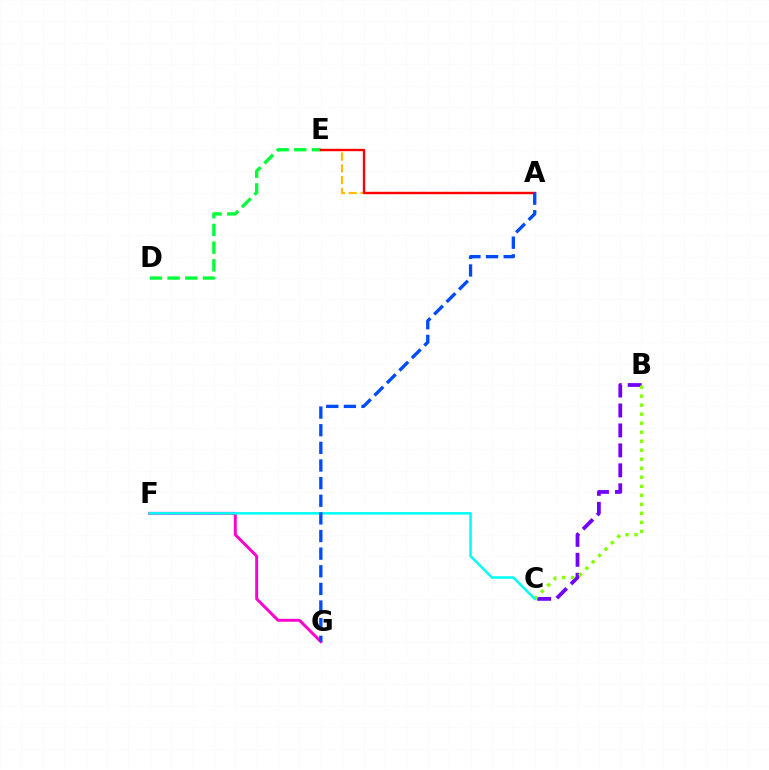{('D', 'E'): [{'color': '#00ff39', 'line_style': 'dashed', 'thickness': 2.4}], ('F', 'G'): [{'color': '#ff00cf', 'line_style': 'solid', 'thickness': 2.11}], ('A', 'E'): [{'color': '#ffbd00', 'line_style': 'dashed', 'thickness': 1.6}, {'color': '#ff0000', 'line_style': 'solid', 'thickness': 1.7}], ('B', 'C'): [{'color': '#7200ff', 'line_style': 'dashed', 'thickness': 2.71}, {'color': '#84ff00', 'line_style': 'dotted', 'thickness': 2.45}], ('C', 'F'): [{'color': '#00fff6', 'line_style': 'solid', 'thickness': 1.82}], ('A', 'G'): [{'color': '#004bff', 'line_style': 'dashed', 'thickness': 2.4}]}